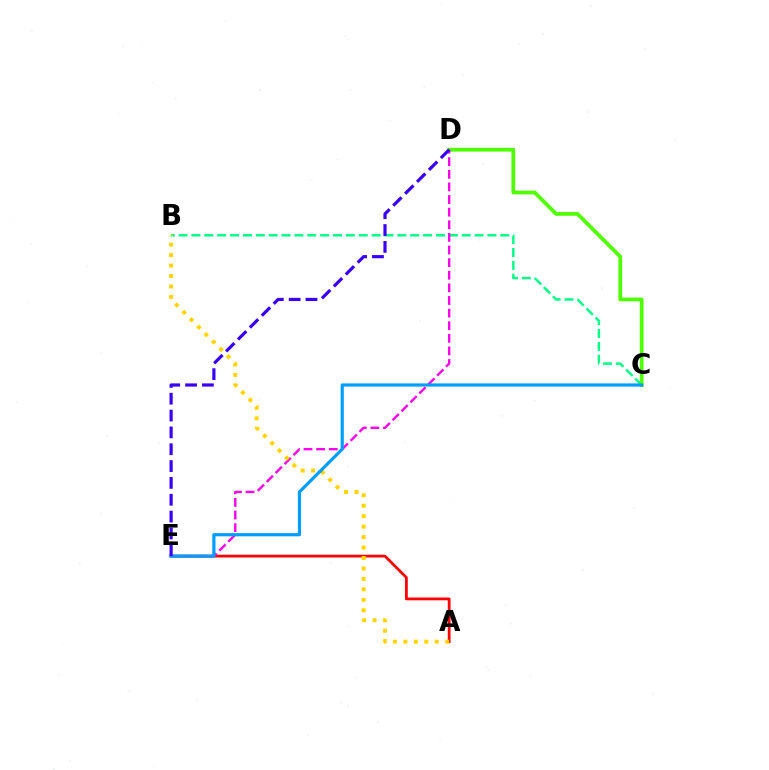{('B', 'C'): [{'color': '#00ff86', 'line_style': 'dashed', 'thickness': 1.75}], ('C', 'D'): [{'color': '#4fff00', 'line_style': 'solid', 'thickness': 2.68}], ('A', 'E'): [{'color': '#ff0000', 'line_style': 'solid', 'thickness': 1.99}], ('D', 'E'): [{'color': '#ff00ed', 'line_style': 'dashed', 'thickness': 1.71}, {'color': '#3700ff', 'line_style': 'dashed', 'thickness': 2.29}], ('A', 'B'): [{'color': '#ffd500', 'line_style': 'dotted', 'thickness': 2.84}], ('C', 'E'): [{'color': '#009eff', 'line_style': 'solid', 'thickness': 2.3}]}